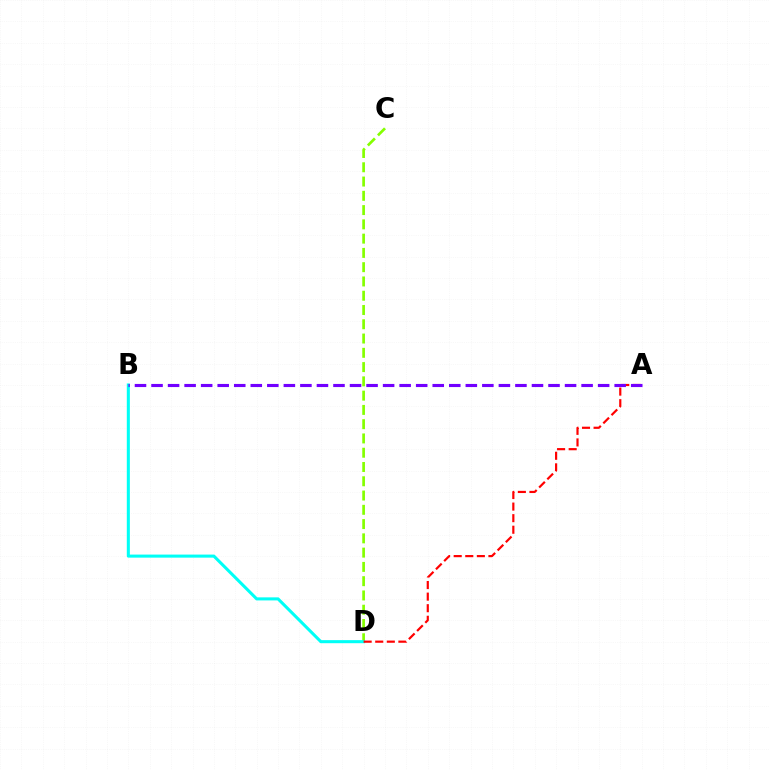{('C', 'D'): [{'color': '#84ff00', 'line_style': 'dashed', 'thickness': 1.94}], ('B', 'D'): [{'color': '#00fff6', 'line_style': 'solid', 'thickness': 2.21}], ('A', 'D'): [{'color': '#ff0000', 'line_style': 'dashed', 'thickness': 1.57}], ('A', 'B'): [{'color': '#7200ff', 'line_style': 'dashed', 'thickness': 2.25}]}